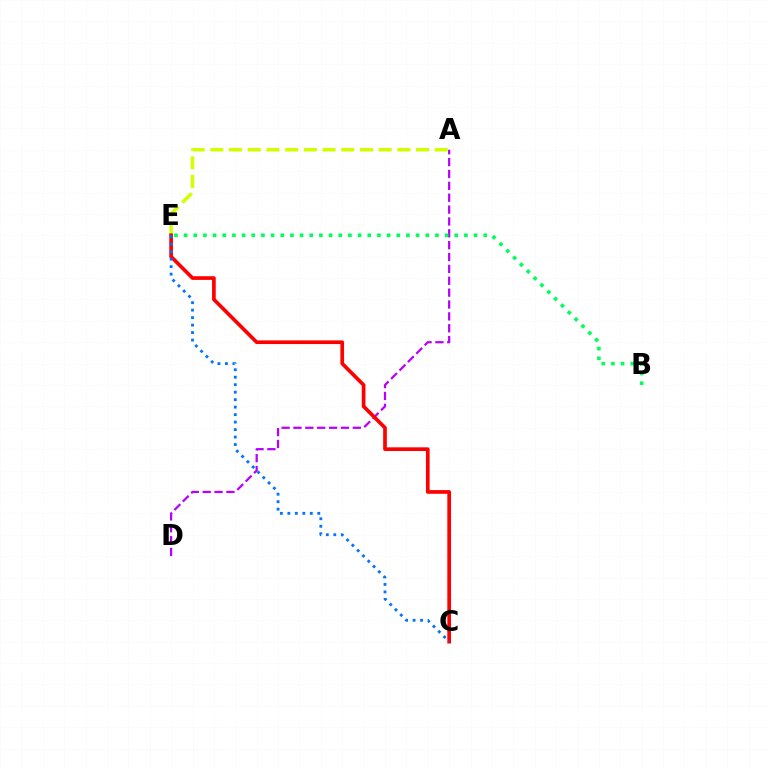{('A', 'D'): [{'color': '#b900ff', 'line_style': 'dashed', 'thickness': 1.61}], ('A', 'E'): [{'color': '#d1ff00', 'line_style': 'dashed', 'thickness': 2.54}], ('C', 'E'): [{'color': '#ff0000', 'line_style': 'solid', 'thickness': 2.65}, {'color': '#0074ff', 'line_style': 'dotted', 'thickness': 2.03}], ('B', 'E'): [{'color': '#00ff5c', 'line_style': 'dotted', 'thickness': 2.63}]}